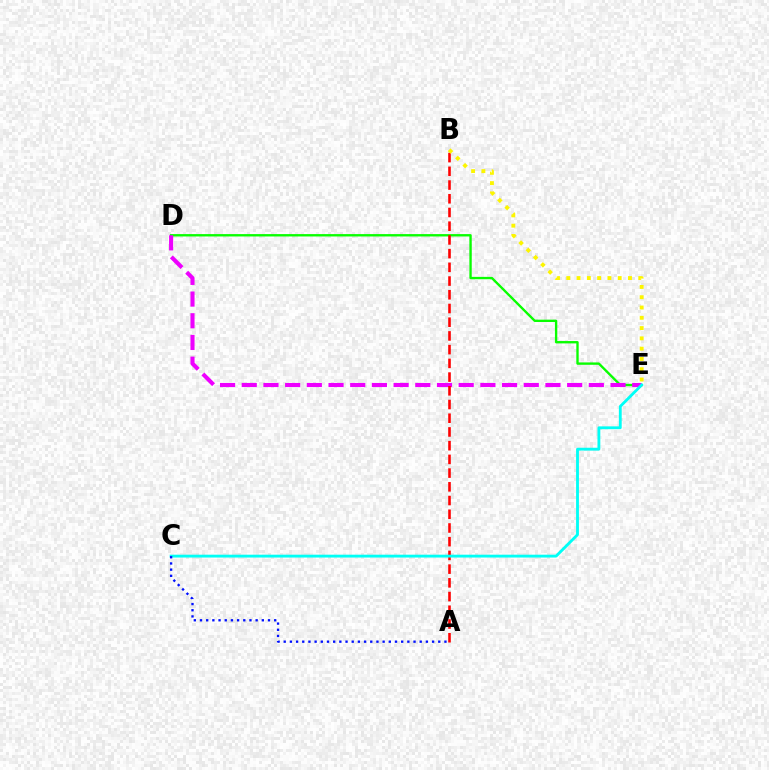{('D', 'E'): [{'color': '#08ff00', 'line_style': 'solid', 'thickness': 1.7}, {'color': '#ee00ff', 'line_style': 'dashed', 'thickness': 2.95}], ('A', 'B'): [{'color': '#ff0000', 'line_style': 'dashed', 'thickness': 1.86}], ('B', 'E'): [{'color': '#fcf500', 'line_style': 'dotted', 'thickness': 2.79}], ('C', 'E'): [{'color': '#00fff6', 'line_style': 'solid', 'thickness': 2.04}], ('A', 'C'): [{'color': '#0010ff', 'line_style': 'dotted', 'thickness': 1.68}]}